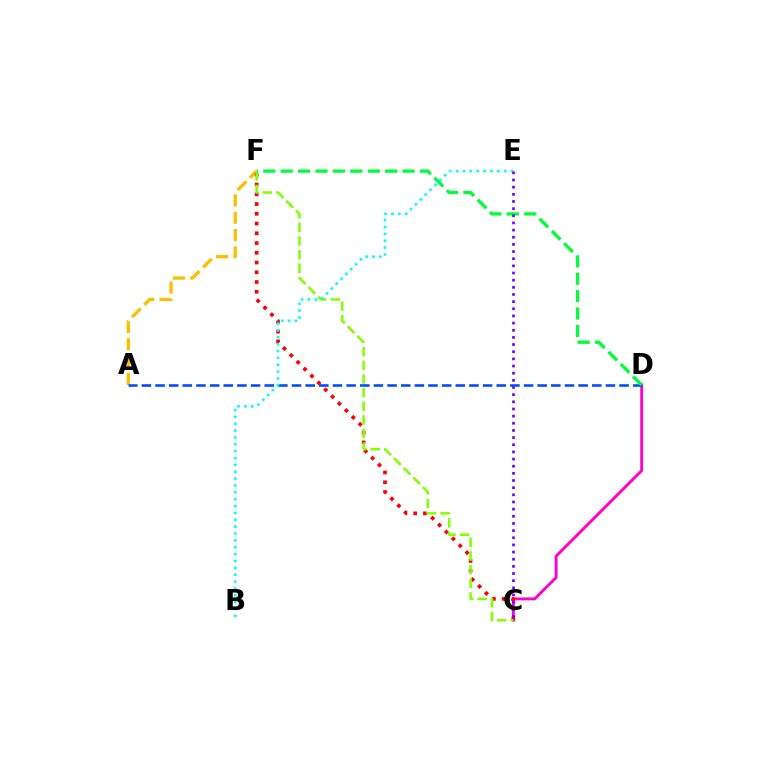{('C', 'D'): [{'color': '#ff00cf', 'line_style': 'solid', 'thickness': 2.07}], ('A', 'F'): [{'color': '#ffbd00', 'line_style': 'dashed', 'thickness': 2.36}], ('C', 'F'): [{'color': '#ff0000', 'line_style': 'dotted', 'thickness': 2.65}, {'color': '#84ff00', 'line_style': 'dashed', 'thickness': 1.85}], ('A', 'D'): [{'color': '#004bff', 'line_style': 'dashed', 'thickness': 1.85}], ('D', 'F'): [{'color': '#00ff39', 'line_style': 'dashed', 'thickness': 2.37}], ('B', 'E'): [{'color': '#00fff6', 'line_style': 'dotted', 'thickness': 1.86}], ('C', 'E'): [{'color': '#7200ff', 'line_style': 'dotted', 'thickness': 1.94}]}